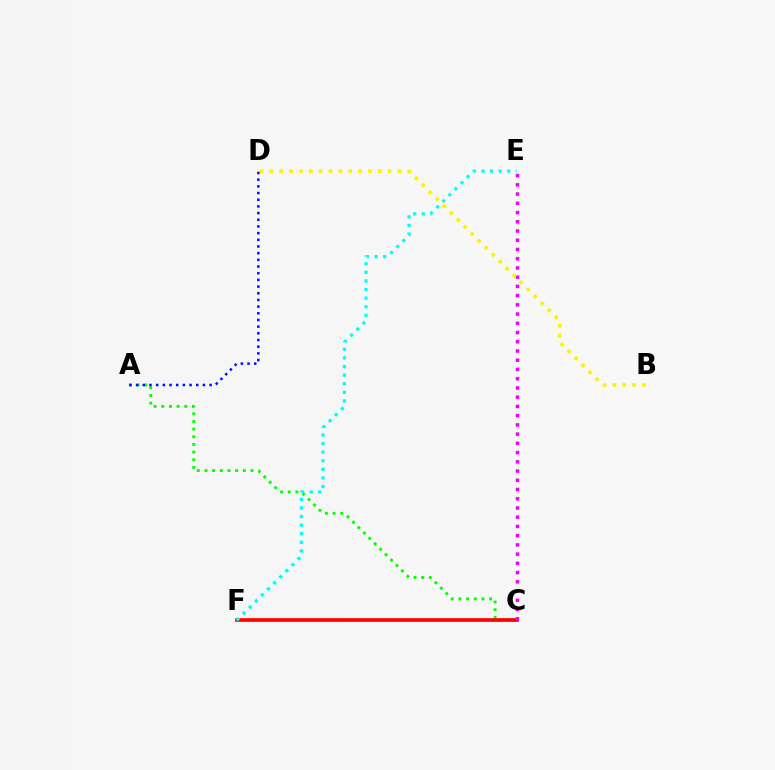{('A', 'C'): [{'color': '#08ff00', 'line_style': 'dotted', 'thickness': 2.08}], ('C', 'F'): [{'color': '#ff0000', 'line_style': 'solid', 'thickness': 2.65}], ('C', 'E'): [{'color': '#ee00ff', 'line_style': 'dotted', 'thickness': 2.51}], ('B', 'D'): [{'color': '#fcf500', 'line_style': 'dotted', 'thickness': 2.68}], ('A', 'D'): [{'color': '#0010ff', 'line_style': 'dotted', 'thickness': 1.82}], ('E', 'F'): [{'color': '#00fff6', 'line_style': 'dotted', 'thickness': 2.34}]}